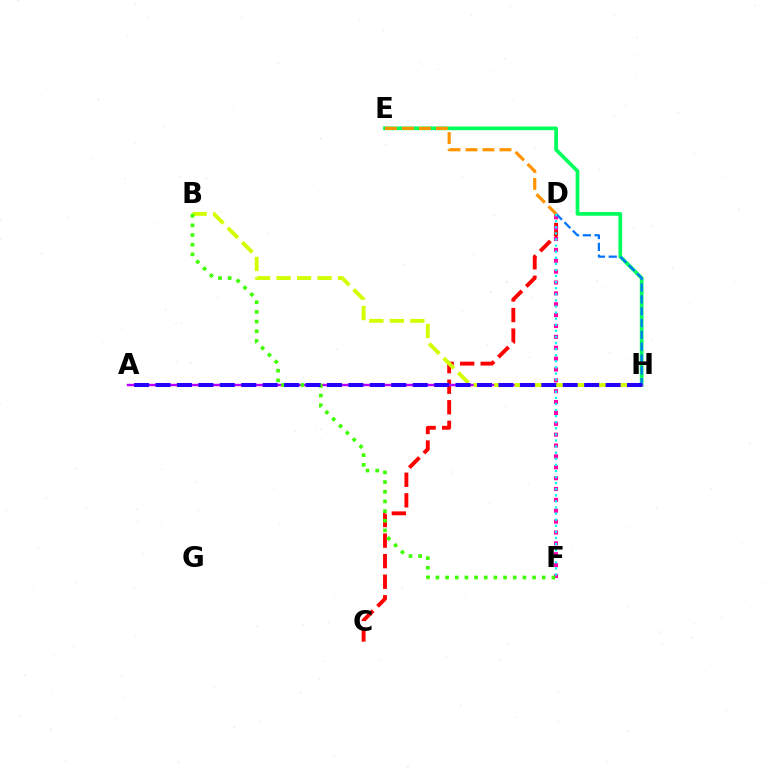{('E', 'H'): [{'color': '#00ff5c', 'line_style': 'solid', 'thickness': 2.67}], ('C', 'D'): [{'color': '#ff0000', 'line_style': 'dashed', 'thickness': 2.79}], ('A', 'H'): [{'color': '#b900ff', 'line_style': 'solid', 'thickness': 1.73}, {'color': '#2500ff', 'line_style': 'dashed', 'thickness': 2.91}], ('D', 'F'): [{'color': '#ff00ac', 'line_style': 'dotted', 'thickness': 2.95}, {'color': '#00fff6', 'line_style': 'dotted', 'thickness': 1.65}], ('D', 'H'): [{'color': '#0074ff', 'line_style': 'dashed', 'thickness': 1.61}], ('D', 'E'): [{'color': '#ff9400', 'line_style': 'dashed', 'thickness': 2.31}], ('B', 'H'): [{'color': '#d1ff00', 'line_style': 'dashed', 'thickness': 2.79}], ('B', 'F'): [{'color': '#3dff00', 'line_style': 'dotted', 'thickness': 2.63}]}